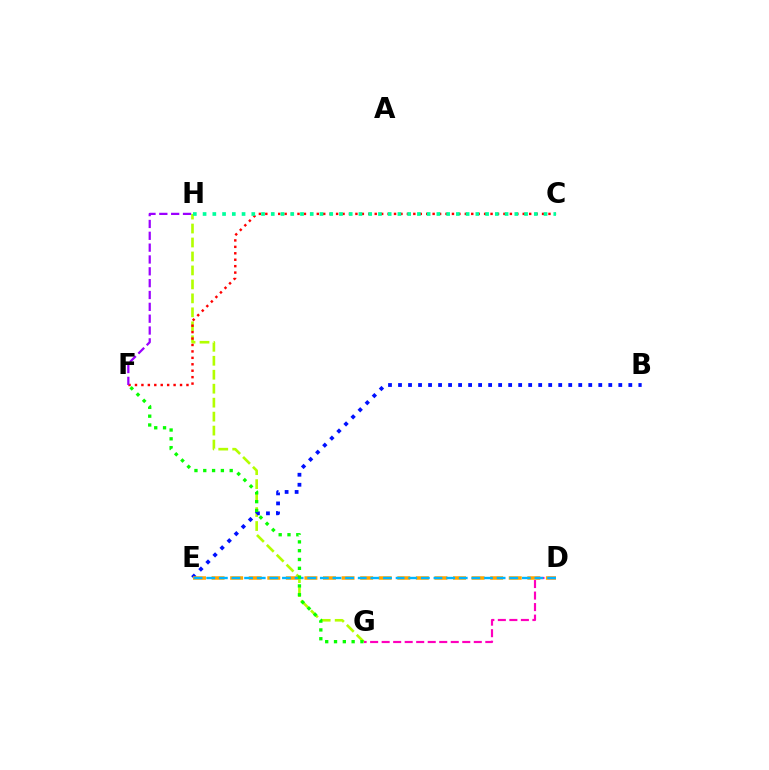{('G', 'H'): [{'color': '#b3ff00', 'line_style': 'dashed', 'thickness': 1.9}], ('B', 'E'): [{'color': '#0010ff', 'line_style': 'dotted', 'thickness': 2.72}], ('C', 'F'): [{'color': '#ff0000', 'line_style': 'dotted', 'thickness': 1.75}], ('D', 'E'): [{'color': '#ffa500', 'line_style': 'dashed', 'thickness': 2.52}, {'color': '#00b5ff', 'line_style': 'dashed', 'thickness': 1.72}], ('D', 'G'): [{'color': '#ff00bd', 'line_style': 'dashed', 'thickness': 1.56}], ('F', 'G'): [{'color': '#08ff00', 'line_style': 'dotted', 'thickness': 2.39}], ('F', 'H'): [{'color': '#9b00ff', 'line_style': 'dashed', 'thickness': 1.61}], ('C', 'H'): [{'color': '#00ff9d', 'line_style': 'dotted', 'thickness': 2.65}]}